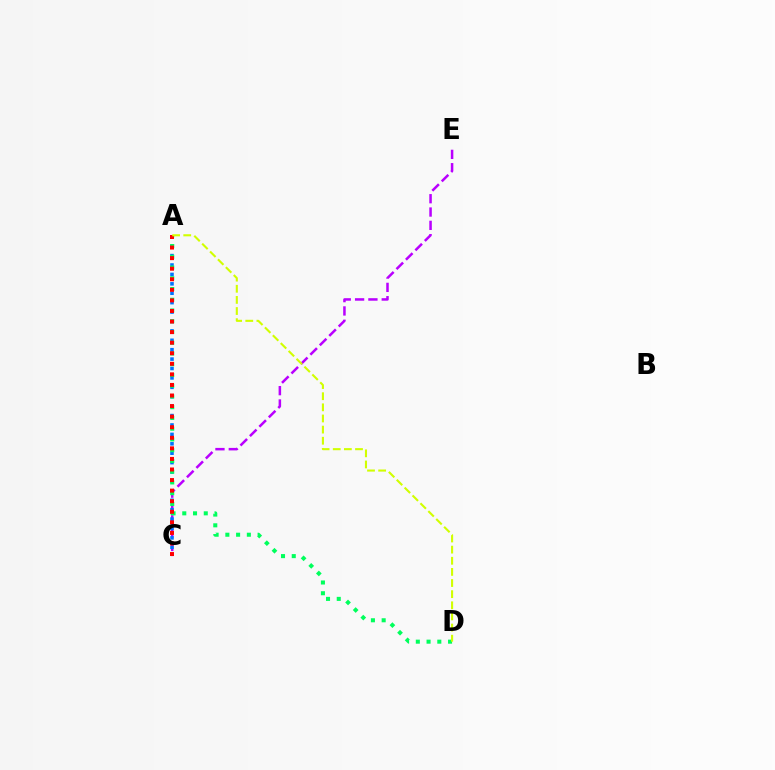{('C', 'E'): [{'color': '#b900ff', 'line_style': 'dashed', 'thickness': 1.81}], ('A', 'C'): [{'color': '#0074ff', 'line_style': 'dotted', 'thickness': 2.56}, {'color': '#ff0000', 'line_style': 'dotted', 'thickness': 2.87}], ('A', 'D'): [{'color': '#00ff5c', 'line_style': 'dotted', 'thickness': 2.92}, {'color': '#d1ff00', 'line_style': 'dashed', 'thickness': 1.51}]}